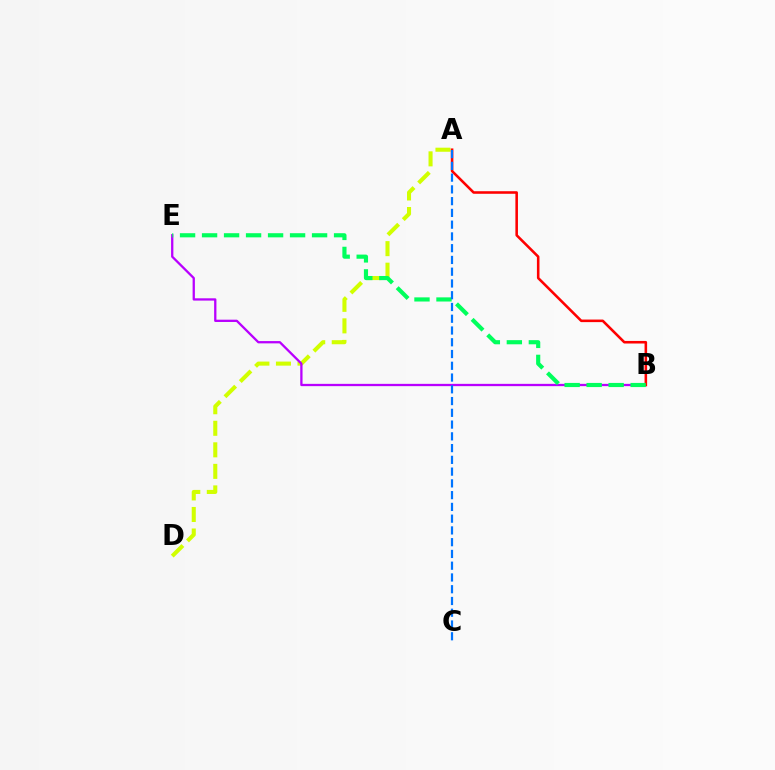{('A', 'D'): [{'color': '#d1ff00', 'line_style': 'dashed', 'thickness': 2.93}], ('B', 'E'): [{'color': '#b900ff', 'line_style': 'solid', 'thickness': 1.65}, {'color': '#00ff5c', 'line_style': 'dashed', 'thickness': 2.99}], ('A', 'B'): [{'color': '#ff0000', 'line_style': 'solid', 'thickness': 1.85}], ('A', 'C'): [{'color': '#0074ff', 'line_style': 'dashed', 'thickness': 1.6}]}